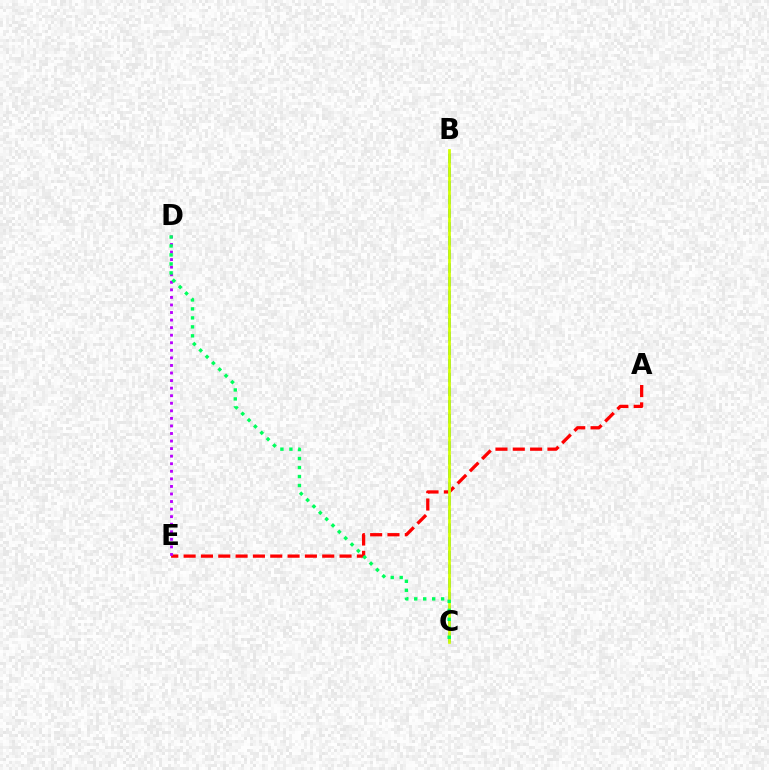{('A', 'E'): [{'color': '#ff0000', 'line_style': 'dashed', 'thickness': 2.35}], ('D', 'E'): [{'color': '#b900ff', 'line_style': 'dotted', 'thickness': 2.05}], ('B', 'C'): [{'color': '#0074ff', 'line_style': 'dashed', 'thickness': 1.86}, {'color': '#d1ff00', 'line_style': 'solid', 'thickness': 1.94}], ('C', 'D'): [{'color': '#00ff5c', 'line_style': 'dotted', 'thickness': 2.44}]}